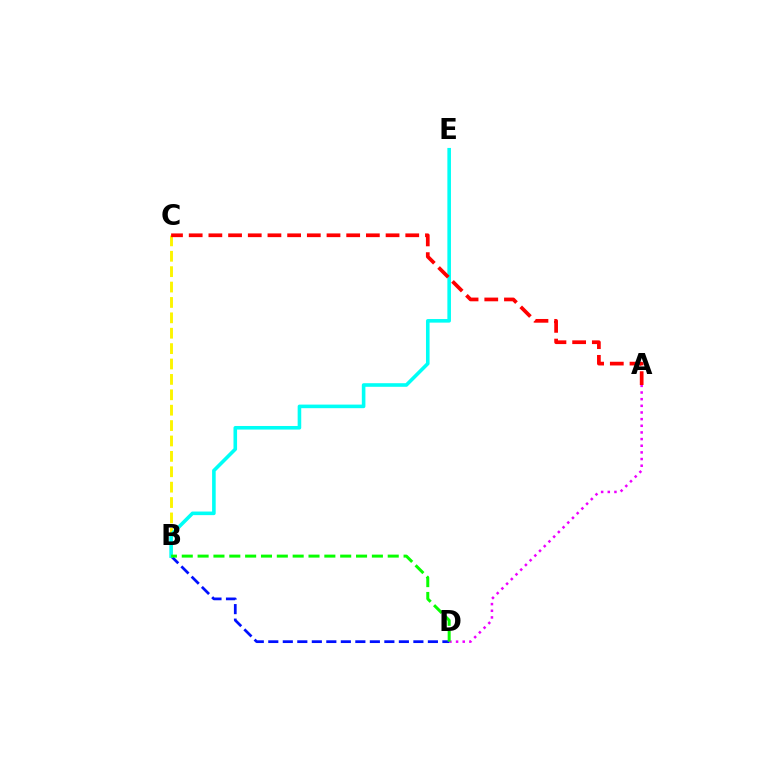{('A', 'D'): [{'color': '#ee00ff', 'line_style': 'dotted', 'thickness': 1.81}], ('B', 'D'): [{'color': '#0010ff', 'line_style': 'dashed', 'thickness': 1.97}, {'color': '#08ff00', 'line_style': 'dashed', 'thickness': 2.15}], ('B', 'C'): [{'color': '#fcf500', 'line_style': 'dashed', 'thickness': 2.09}], ('B', 'E'): [{'color': '#00fff6', 'line_style': 'solid', 'thickness': 2.58}], ('A', 'C'): [{'color': '#ff0000', 'line_style': 'dashed', 'thickness': 2.67}]}